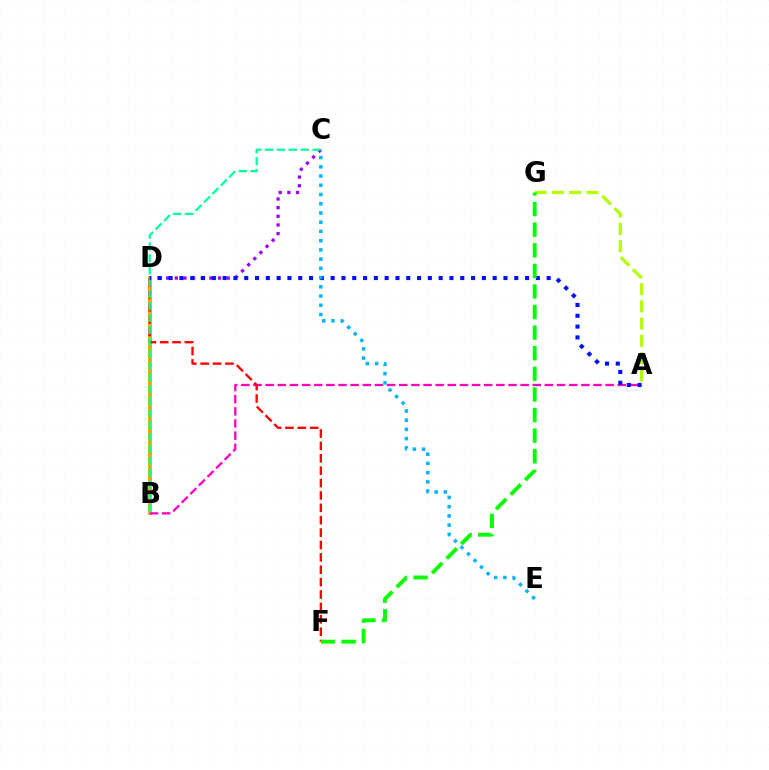{('C', 'D'): [{'color': '#9b00ff', 'line_style': 'dotted', 'thickness': 2.35}], ('B', 'D'): [{'color': '#ffa500', 'line_style': 'solid', 'thickness': 2.79}], ('A', 'G'): [{'color': '#b3ff00', 'line_style': 'dashed', 'thickness': 2.34}], ('A', 'B'): [{'color': '#ff00bd', 'line_style': 'dashed', 'thickness': 1.65}], ('D', 'F'): [{'color': '#ff0000', 'line_style': 'dashed', 'thickness': 1.68}], ('B', 'C'): [{'color': '#00ff9d', 'line_style': 'dashed', 'thickness': 1.62}], ('A', 'D'): [{'color': '#0010ff', 'line_style': 'dotted', 'thickness': 2.93}], ('C', 'E'): [{'color': '#00b5ff', 'line_style': 'dotted', 'thickness': 2.51}], ('F', 'G'): [{'color': '#08ff00', 'line_style': 'dashed', 'thickness': 2.8}]}